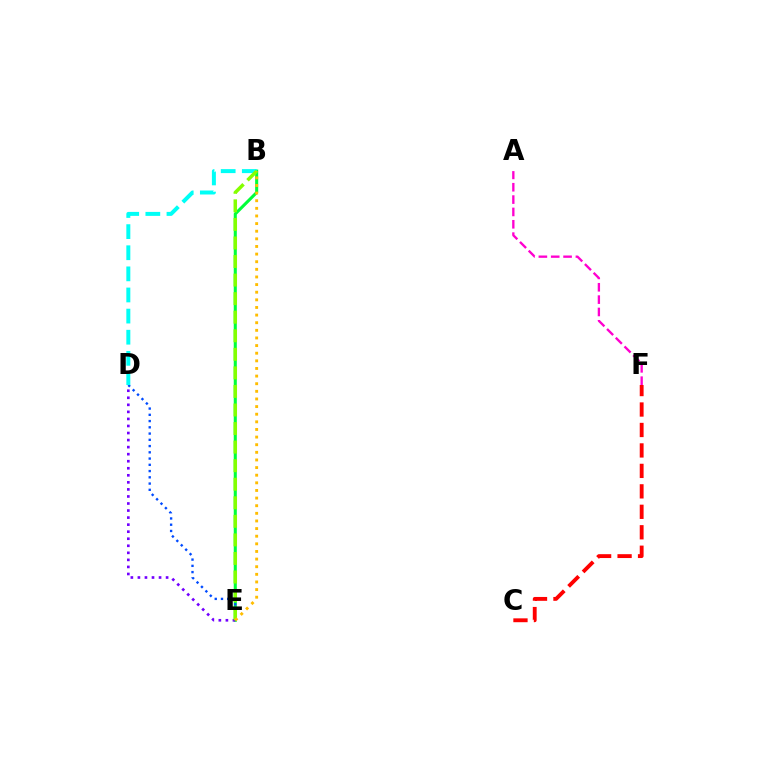{('A', 'F'): [{'color': '#ff00cf', 'line_style': 'dashed', 'thickness': 1.68}], ('B', 'E'): [{'color': '#00ff39', 'line_style': 'solid', 'thickness': 2.21}, {'color': '#84ff00', 'line_style': 'dashed', 'thickness': 2.52}, {'color': '#ffbd00', 'line_style': 'dotted', 'thickness': 2.07}], ('C', 'F'): [{'color': '#ff0000', 'line_style': 'dashed', 'thickness': 2.78}], ('D', 'E'): [{'color': '#7200ff', 'line_style': 'dotted', 'thickness': 1.91}, {'color': '#004bff', 'line_style': 'dotted', 'thickness': 1.7}], ('B', 'D'): [{'color': '#00fff6', 'line_style': 'dashed', 'thickness': 2.87}]}